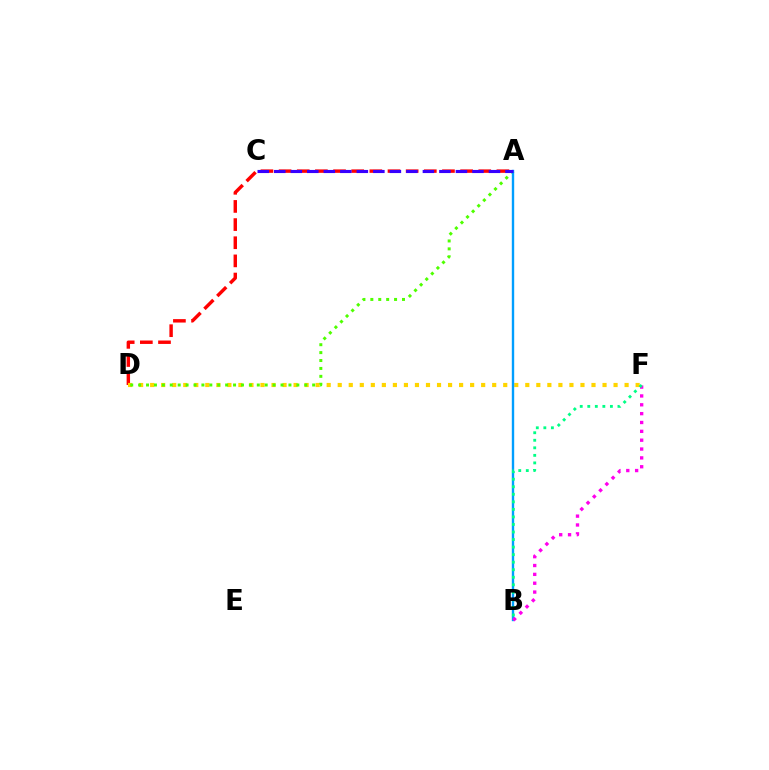{('A', 'D'): [{'color': '#ff0000', 'line_style': 'dashed', 'thickness': 2.47}, {'color': '#4fff00', 'line_style': 'dotted', 'thickness': 2.15}], ('D', 'F'): [{'color': '#ffd500', 'line_style': 'dotted', 'thickness': 3.0}], ('A', 'B'): [{'color': '#009eff', 'line_style': 'solid', 'thickness': 1.71}], ('A', 'C'): [{'color': '#3700ff', 'line_style': 'dashed', 'thickness': 2.24}], ('B', 'F'): [{'color': '#ff00ed', 'line_style': 'dotted', 'thickness': 2.4}, {'color': '#00ff86', 'line_style': 'dotted', 'thickness': 2.05}]}